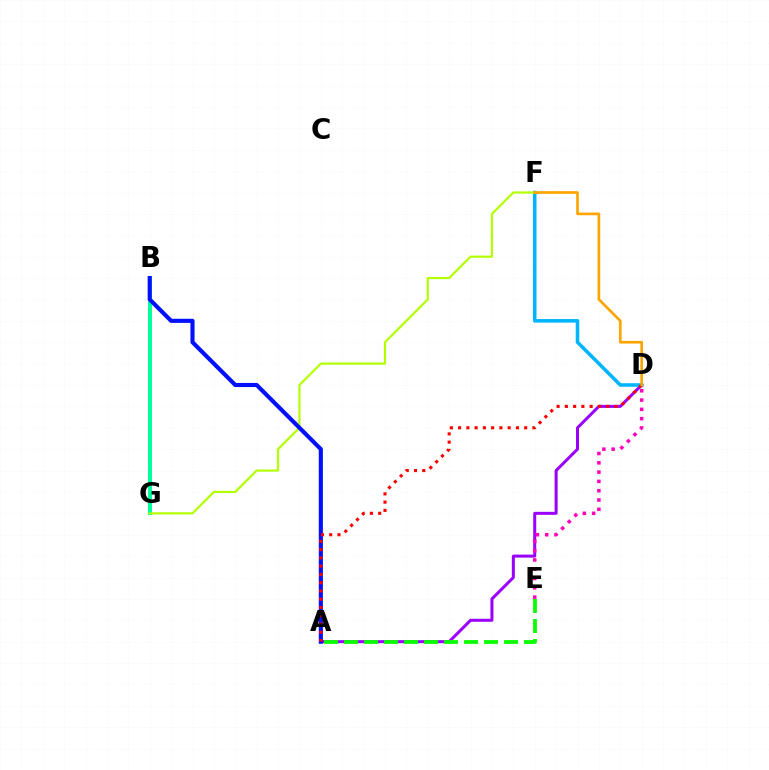{('A', 'D'): [{'color': '#9b00ff', 'line_style': 'solid', 'thickness': 2.17}, {'color': '#ff0000', 'line_style': 'dotted', 'thickness': 2.24}], ('D', 'F'): [{'color': '#00b5ff', 'line_style': 'solid', 'thickness': 2.56}, {'color': '#ffa500', 'line_style': 'solid', 'thickness': 1.93}], ('B', 'G'): [{'color': '#00ff9d', 'line_style': 'solid', 'thickness': 2.84}], ('F', 'G'): [{'color': '#b3ff00', 'line_style': 'solid', 'thickness': 1.58}], ('A', 'B'): [{'color': '#0010ff', 'line_style': 'solid', 'thickness': 2.97}], ('D', 'E'): [{'color': '#ff00bd', 'line_style': 'dotted', 'thickness': 2.53}], ('A', 'E'): [{'color': '#08ff00', 'line_style': 'dashed', 'thickness': 2.72}]}